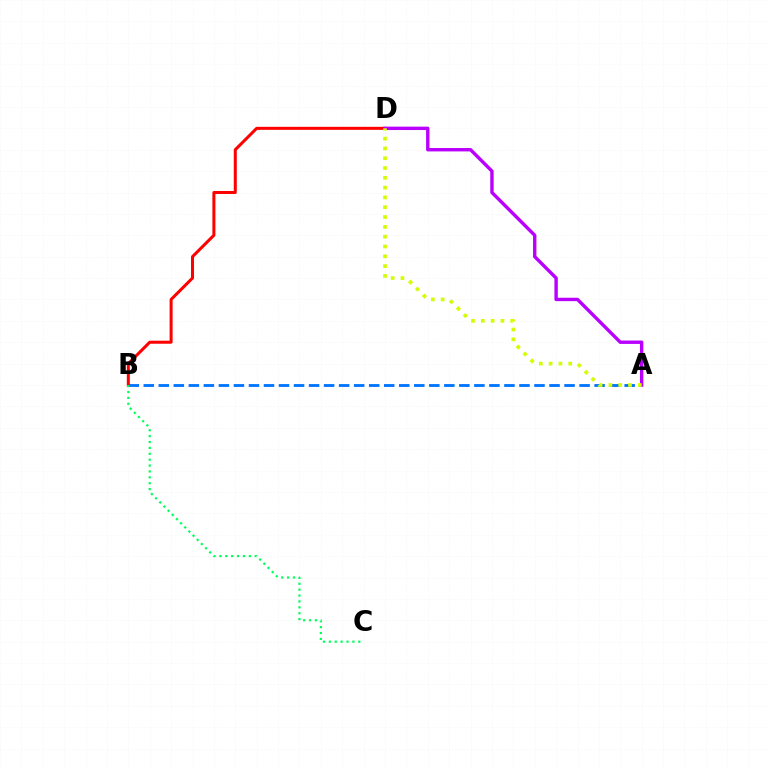{('A', 'B'): [{'color': '#0074ff', 'line_style': 'dashed', 'thickness': 2.04}], ('B', 'D'): [{'color': '#ff0000', 'line_style': 'solid', 'thickness': 2.18}], ('A', 'D'): [{'color': '#b900ff', 'line_style': 'solid', 'thickness': 2.45}, {'color': '#d1ff00', 'line_style': 'dotted', 'thickness': 2.66}], ('B', 'C'): [{'color': '#00ff5c', 'line_style': 'dotted', 'thickness': 1.6}]}